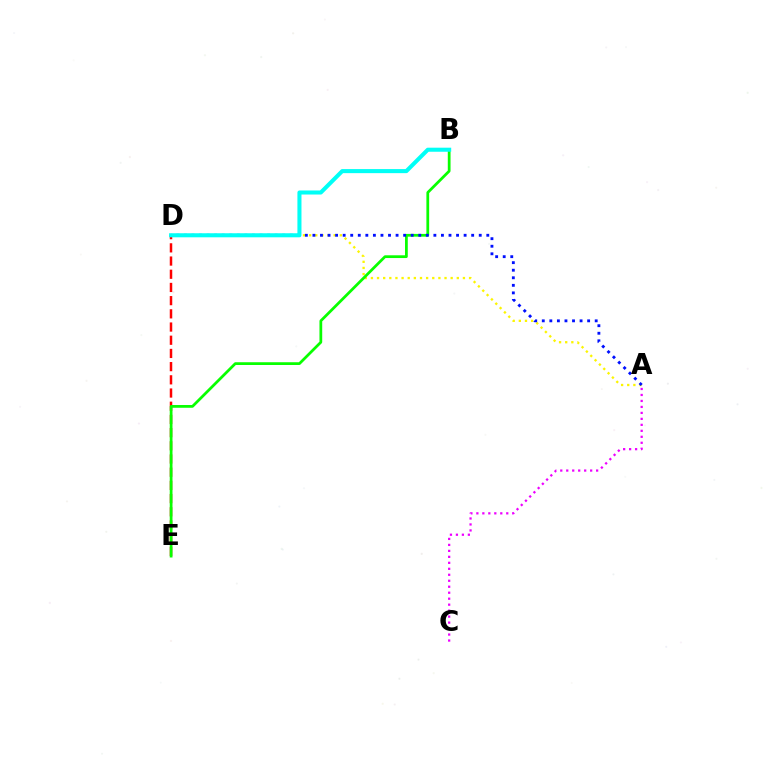{('A', 'C'): [{'color': '#ee00ff', 'line_style': 'dotted', 'thickness': 1.62}], ('D', 'E'): [{'color': '#ff0000', 'line_style': 'dashed', 'thickness': 1.79}], ('A', 'D'): [{'color': '#fcf500', 'line_style': 'dotted', 'thickness': 1.67}, {'color': '#0010ff', 'line_style': 'dotted', 'thickness': 2.05}], ('B', 'E'): [{'color': '#08ff00', 'line_style': 'solid', 'thickness': 1.98}], ('B', 'D'): [{'color': '#00fff6', 'line_style': 'solid', 'thickness': 2.92}]}